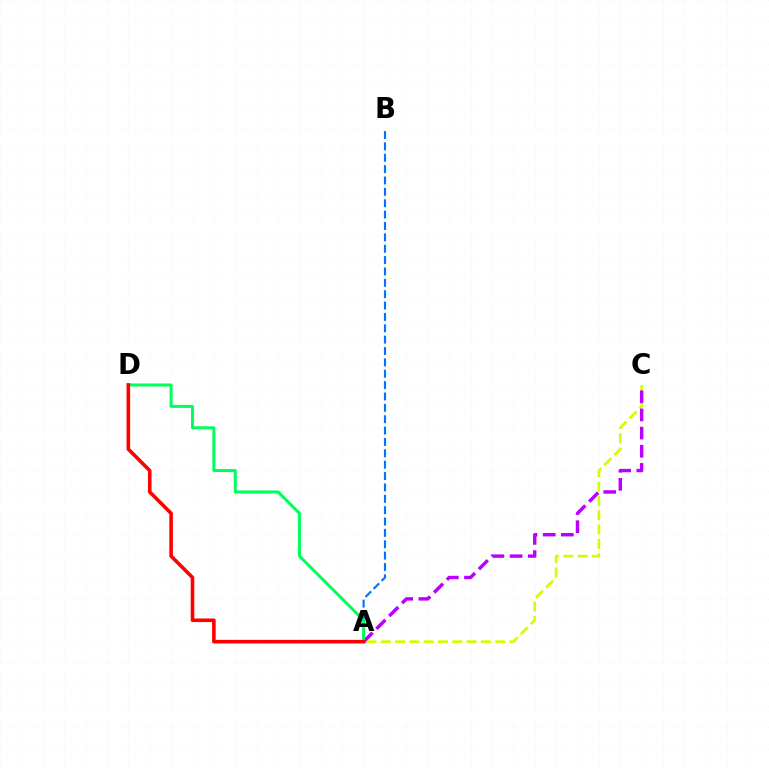{('A', 'C'): [{'color': '#d1ff00', 'line_style': 'dashed', 'thickness': 1.94}, {'color': '#b900ff', 'line_style': 'dashed', 'thickness': 2.47}], ('A', 'B'): [{'color': '#0074ff', 'line_style': 'dashed', 'thickness': 1.54}], ('A', 'D'): [{'color': '#00ff5c', 'line_style': 'solid', 'thickness': 2.18}, {'color': '#ff0000', 'line_style': 'solid', 'thickness': 2.58}]}